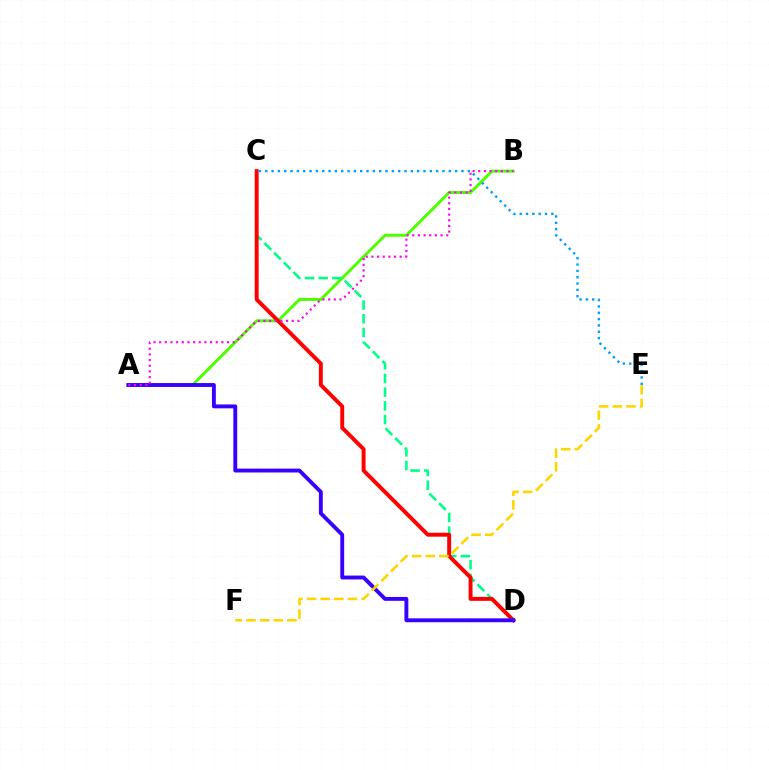{('A', 'B'): [{'color': '#4fff00', 'line_style': 'solid', 'thickness': 2.15}, {'color': '#ff00ed', 'line_style': 'dotted', 'thickness': 1.54}], ('C', 'D'): [{'color': '#00ff86', 'line_style': 'dashed', 'thickness': 1.86}, {'color': '#ff0000', 'line_style': 'solid', 'thickness': 2.83}], ('C', 'E'): [{'color': '#009eff', 'line_style': 'dotted', 'thickness': 1.72}], ('A', 'D'): [{'color': '#3700ff', 'line_style': 'solid', 'thickness': 2.79}], ('E', 'F'): [{'color': '#ffd500', 'line_style': 'dashed', 'thickness': 1.85}]}